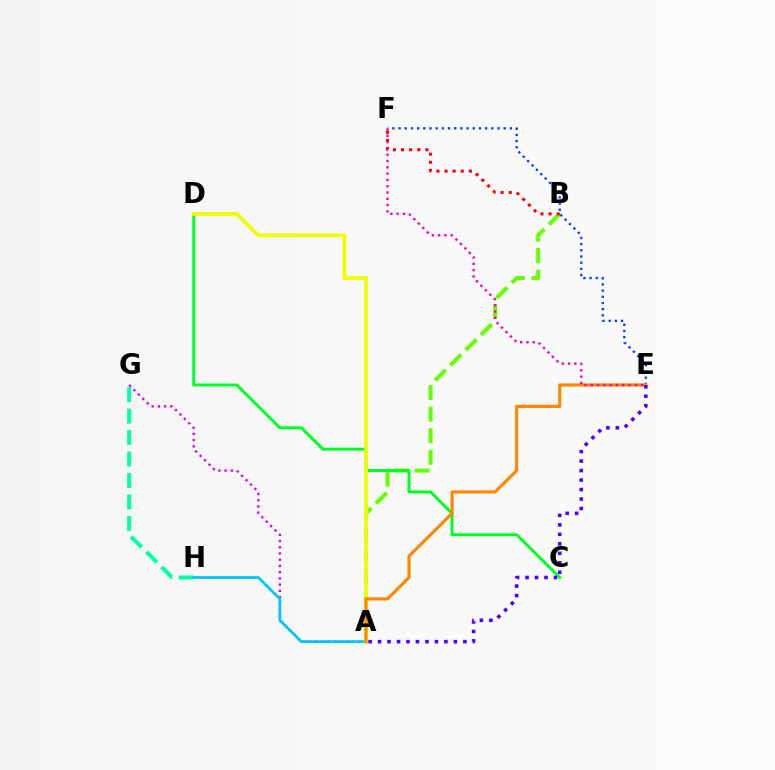{('A', 'B'): [{'color': '#66ff00', 'line_style': 'dashed', 'thickness': 2.93}], ('C', 'D'): [{'color': '#00ff27', 'line_style': 'solid', 'thickness': 2.14}], ('A', 'G'): [{'color': '#d600ff', 'line_style': 'dotted', 'thickness': 1.69}], ('G', 'H'): [{'color': '#00ffaf', 'line_style': 'dashed', 'thickness': 2.92}], ('A', 'H'): [{'color': '#00c7ff', 'line_style': 'solid', 'thickness': 1.98}], ('B', 'F'): [{'color': '#ff0000', 'line_style': 'dotted', 'thickness': 2.2}], ('E', 'F'): [{'color': '#003fff', 'line_style': 'dotted', 'thickness': 1.68}, {'color': '#ff00a0', 'line_style': 'dotted', 'thickness': 1.71}], ('A', 'D'): [{'color': '#eeff00', 'line_style': 'solid', 'thickness': 2.7}], ('A', 'E'): [{'color': '#ff8800', 'line_style': 'solid', 'thickness': 2.27}, {'color': '#4f00ff', 'line_style': 'dotted', 'thickness': 2.58}]}